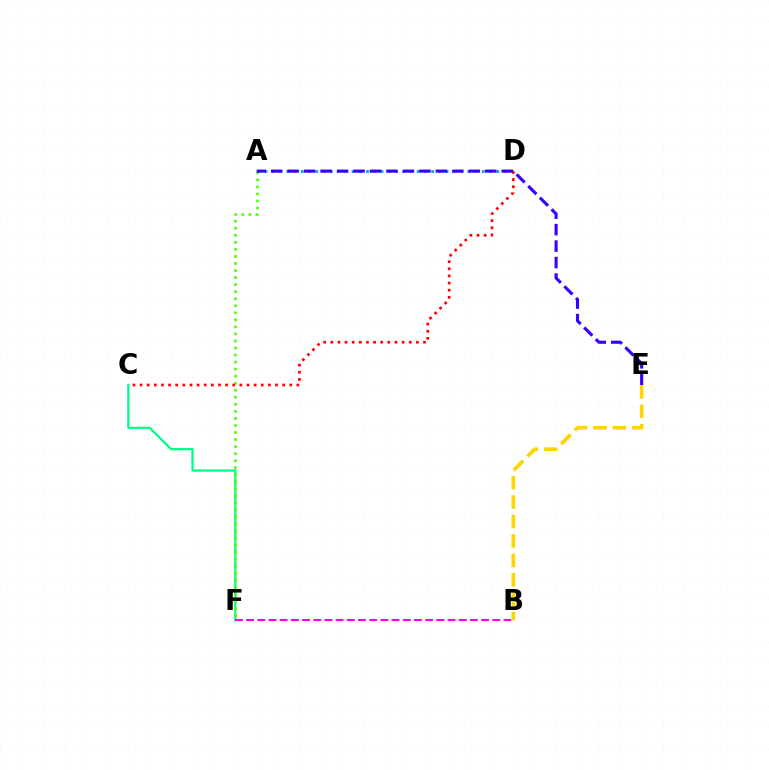{('C', 'F'): [{'color': '#00ff86', 'line_style': 'solid', 'thickness': 1.63}], ('A', 'D'): [{'color': '#009eff', 'line_style': 'dotted', 'thickness': 1.97}], ('B', 'F'): [{'color': '#ff00ed', 'line_style': 'dashed', 'thickness': 1.52}], ('B', 'E'): [{'color': '#ffd500', 'line_style': 'dashed', 'thickness': 2.64}], ('A', 'F'): [{'color': '#4fff00', 'line_style': 'dotted', 'thickness': 1.91}], ('C', 'D'): [{'color': '#ff0000', 'line_style': 'dotted', 'thickness': 1.94}], ('A', 'E'): [{'color': '#3700ff', 'line_style': 'dashed', 'thickness': 2.24}]}